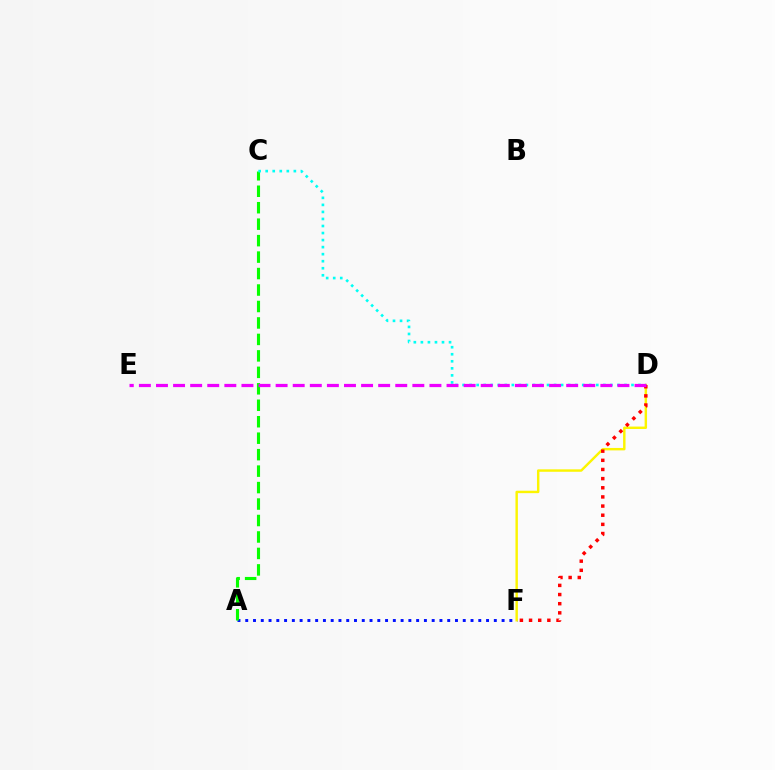{('A', 'F'): [{'color': '#0010ff', 'line_style': 'dotted', 'thickness': 2.11}], ('D', 'F'): [{'color': '#fcf500', 'line_style': 'solid', 'thickness': 1.75}, {'color': '#ff0000', 'line_style': 'dotted', 'thickness': 2.49}], ('A', 'C'): [{'color': '#08ff00', 'line_style': 'dashed', 'thickness': 2.24}], ('C', 'D'): [{'color': '#00fff6', 'line_style': 'dotted', 'thickness': 1.91}], ('D', 'E'): [{'color': '#ee00ff', 'line_style': 'dashed', 'thickness': 2.32}]}